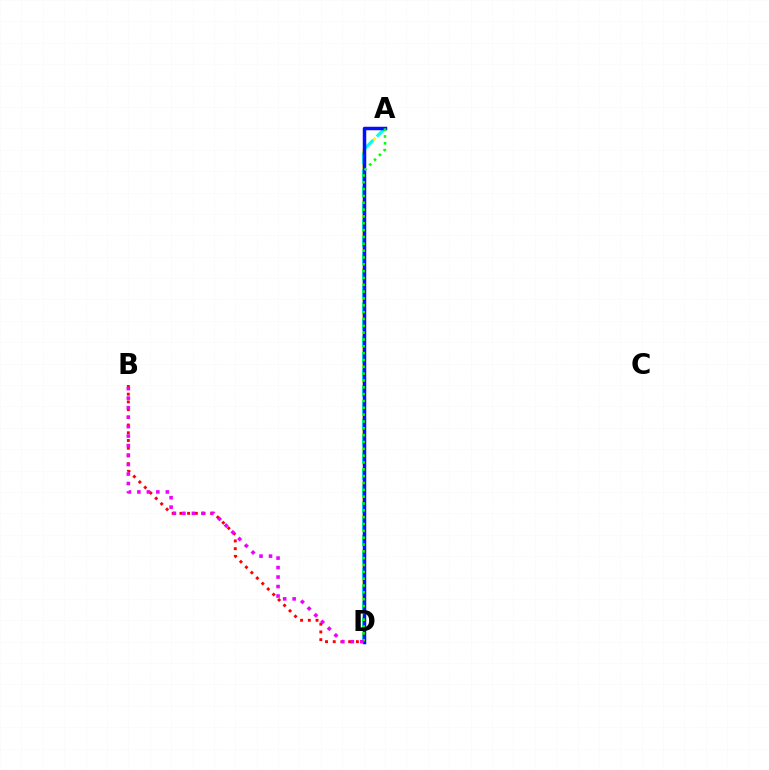{('A', 'D'): [{'color': '#fcf500', 'line_style': 'dashed', 'thickness': 1.82}, {'color': '#00fff6', 'line_style': 'dashed', 'thickness': 2.26}, {'color': '#0010ff', 'line_style': 'solid', 'thickness': 2.51}, {'color': '#08ff00', 'line_style': 'dotted', 'thickness': 1.86}], ('B', 'D'): [{'color': '#ff0000', 'line_style': 'dotted', 'thickness': 2.1}, {'color': '#ee00ff', 'line_style': 'dotted', 'thickness': 2.58}]}